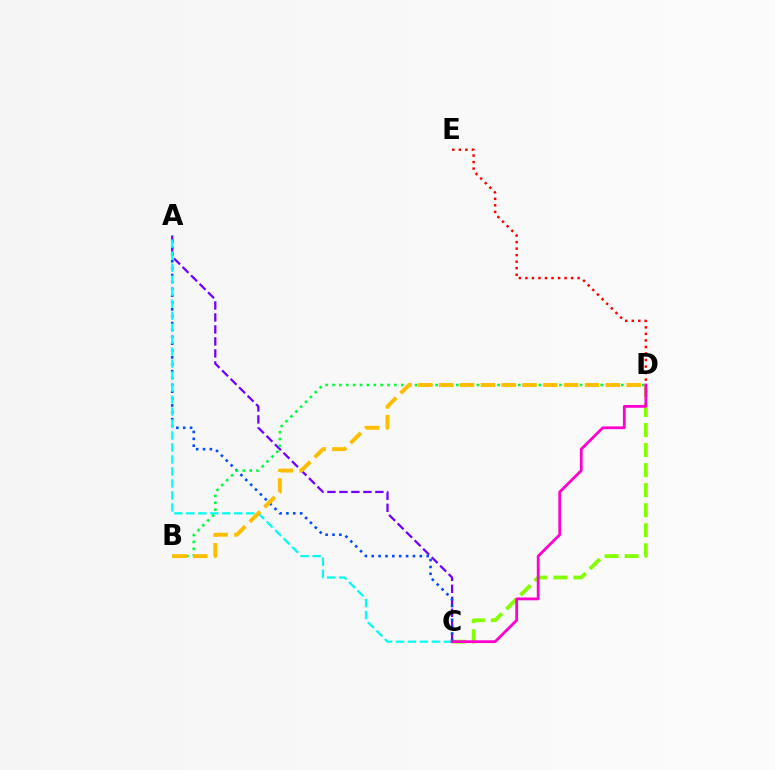{('C', 'D'): [{'color': '#84ff00', 'line_style': 'dashed', 'thickness': 2.72}, {'color': '#ff00cf', 'line_style': 'solid', 'thickness': 2.01}], ('D', 'E'): [{'color': '#ff0000', 'line_style': 'dotted', 'thickness': 1.77}], ('A', 'C'): [{'color': '#7200ff', 'line_style': 'dashed', 'thickness': 1.63}, {'color': '#004bff', 'line_style': 'dotted', 'thickness': 1.87}, {'color': '#00fff6', 'line_style': 'dashed', 'thickness': 1.63}], ('B', 'D'): [{'color': '#00ff39', 'line_style': 'dotted', 'thickness': 1.87}, {'color': '#ffbd00', 'line_style': 'dashed', 'thickness': 2.83}]}